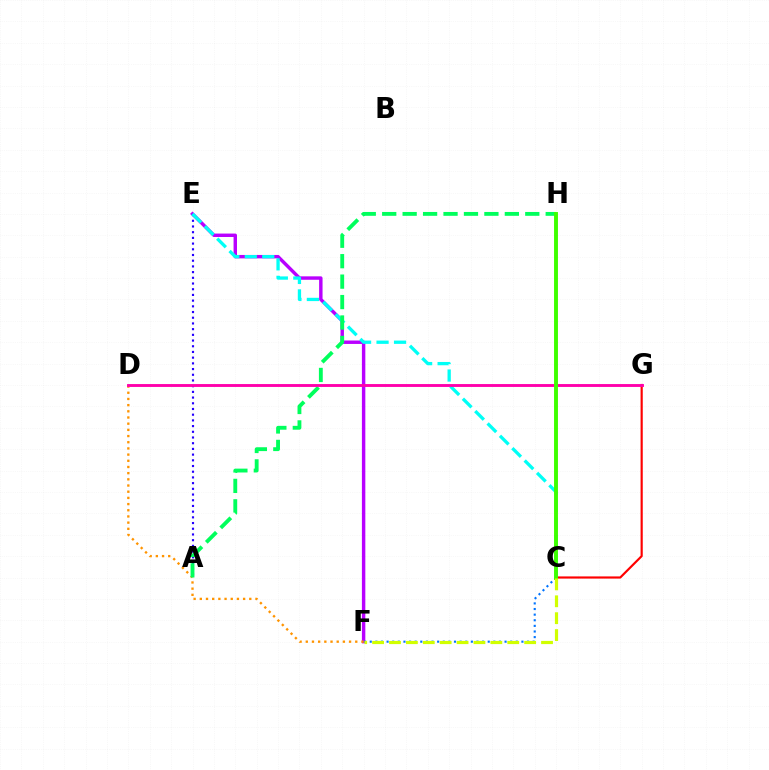{('E', 'F'): [{'color': '#b900ff', 'line_style': 'solid', 'thickness': 2.47}], ('C', 'F'): [{'color': '#0074ff', 'line_style': 'dotted', 'thickness': 1.53}, {'color': '#d1ff00', 'line_style': 'dashed', 'thickness': 2.29}], ('C', 'G'): [{'color': '#ff0000', 'line_style': 'solid', 'thickness': 1.56}], ('A', 'E'): [{'color': '#2500ff', 'line_style': 'dotted', 'thickness': 1.55}], ('C', 'E'): [{'color': '#00fff6', 'line_style': 'dashed', 'thickness': 2.37}], ('D', 'F'): [{'color': '#ff9400', 'line_style': 'dotted', 'thickness': 1.68}], ('A', 'H'): [{'color': '#00ff5c', 'line_style': 'dashed', 'thickness': 2.78}], ('D', 'G'): [{'color': '#ff00ac', 'line_style': 'solid', 'thickness': 2.07}], ('C', 'H'): [{'color': '#3dff00', 'line_style': 'solid', 'thickness': 2.81}]}